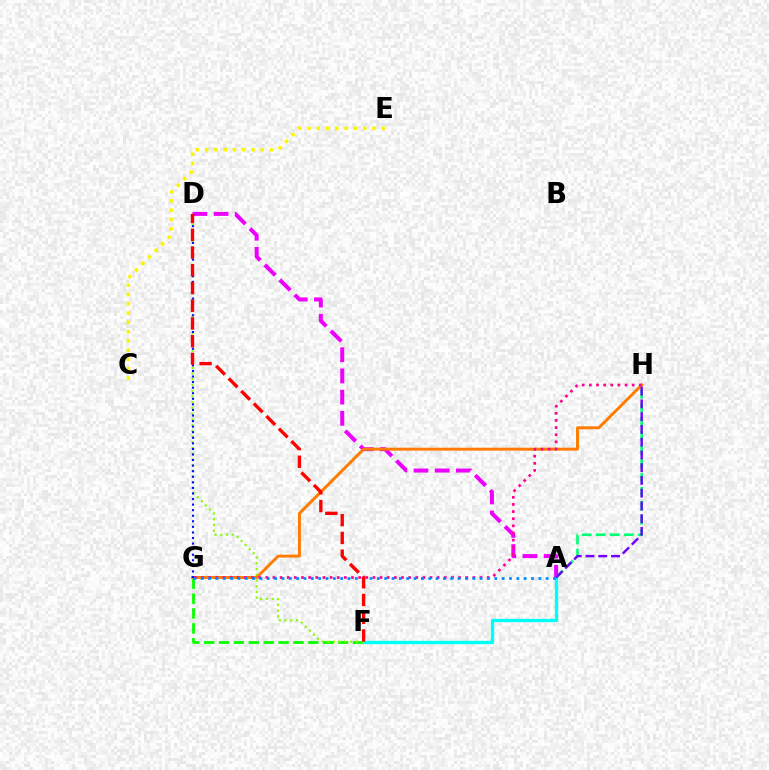{('A', 'F'): [{'color': '#00fff6', 'line_style': 'solid', 'thickness': 2.39}], ('C', 'E'): [{'color': '#fcf500', 'line_style': 'dotted', 'thickness': 2.52}], ('F', 'G'): [{'color': '#08ff00', 'line_style': 'dashed', 'thickness': 2.02}], ('A', 'D'): [{'color': '#ee00ff', 'line_style': 'dashed', 'thickness': 2.88}], ('D', 'F'): [{'color': '#84ff00', 'line_style': 'dotted', 'thickness': 1.55}, {'color': '#ff0000', 'line_style': 'dashed', 'thickness': 2.41}], ('G', 'H'): [{'color': '#ff7c00', 'line_style': 'solid', 'thickness': 2.12}, {'color': '#ff0094', 'line_style': 'dotted', 'thickness': 1.94}], ('A', 'H'): [{'color': '#00ff74', 'line_style': 'dashed', 'thickness': 1.9}, {'color': '#7200ff', 'line_style': 'dashed', 'thickness': 1.73}], ('A', 'G'): [{'color': '#008cff', 'line_style': 'dotted', 'thickness': 1.99}], ('D', 'G'): [{'color': '#0010ff', 'line_style': 'dotted', 'thickness': 1.51}]}